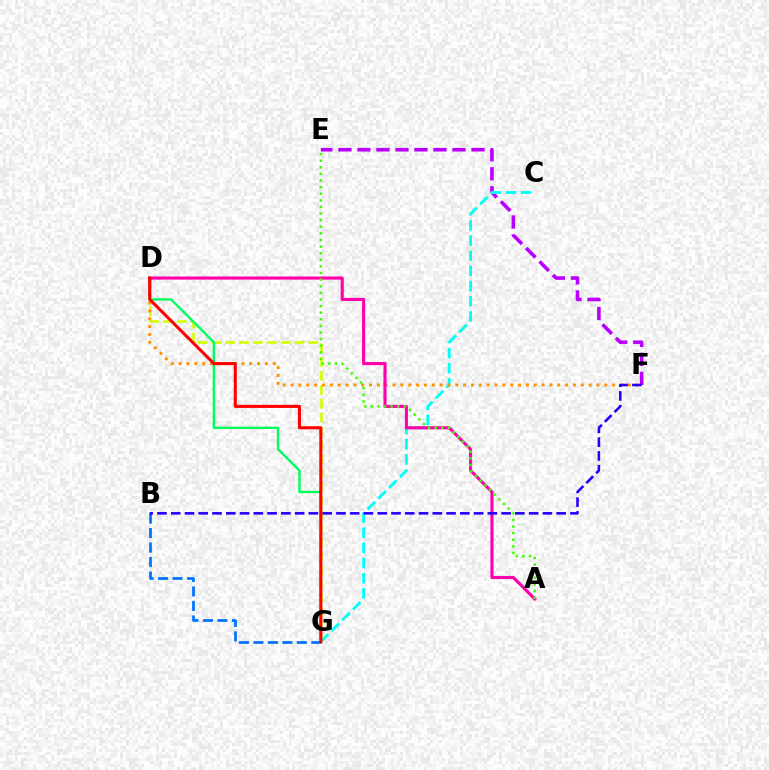{('D', 'G'): [{'color': '#d1ff00', 'line_style': 'dashed', 'thickness': 1.89}, {'color': '#00ff5c', 'line_style': 'solid', 'thickness': 1.71}, {'color': '#ff0000', 'line_style': 'solid', 'thickness': 2.21}], ('E', 'F'): [{'color': '#b900ff', 'line_style': 'dashed', 'thickness': 2.58}], ('C', 'G'): [{'color': '#00fff6', 'line_style': 'dashed', 'thickness': 2.06}], ('D', 'F'): [{'color': '#ff9400', 'line_style': 'dotted', 'thickness': 2.13}], ('B', 'G'): [{'color': '#0074ff', 'line_style': 'dashed', 'thickness': 1.97}], ('A', 'D'): [{'color': '#ff00ac', 'line_style': 'solid', 'thickness': 2.24}], ('A', 'E'): [{'color': '#3dff00', 'line_style': 'dotted', 'thickness': 1.8}], ('B', 'F'): [{'color': '#2500ff', 'line_style': 'dashed', 'thickness': 1.87}]}